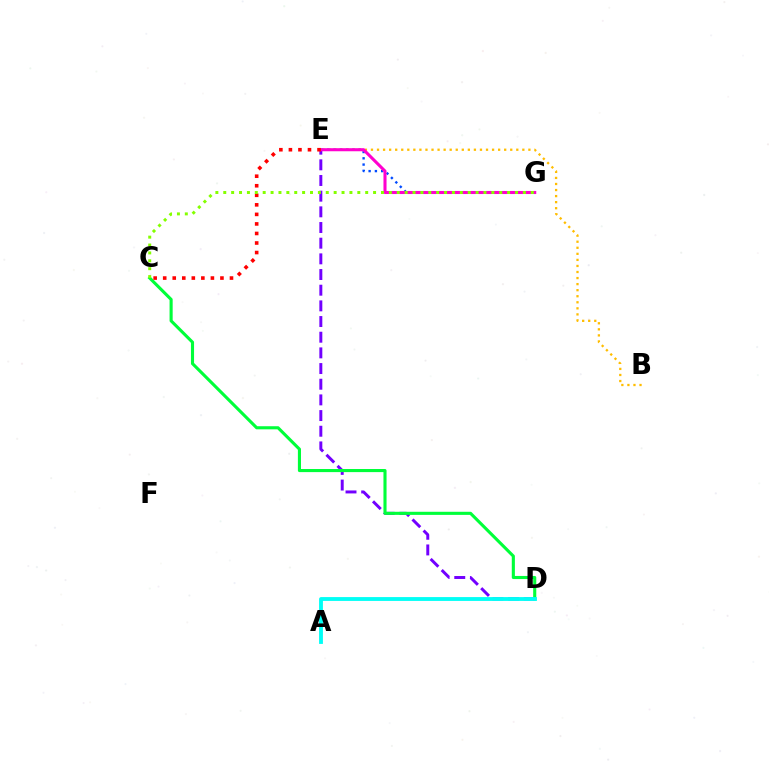{('E', 'G'): [{'color': '#004bff', 'line_style': 'dotted', 'thickness': 1.7}, {'color': '#ff00cf', 'line_style': 'solid', 'thickness': 2.21}], ('B', 'E'): [{'color': '#ffbd00', 'line_style': 'dotted', 'thickness': 1.65}], ('D', 'E'): [{'color': '#7200ff', 'line_style': 'dashed', 'thickness': 2.13}], ('C', 'D'): [{'color': '#00ff39', 'line_style': 'solid', 'thickness': 2.24}], ('C', 'E'): [{'color': '#ff0000', 'line_style': 'dotted', 'thickness': 2.59}], ('A', 'D'): [{'color': '#00fff6', 'line_style': 'solid', 'thickness': 2.76}], ('C', 'G'): [{'color': '#84ff00', 'line_style': 'dotted', 'thickness': 2.14}]}